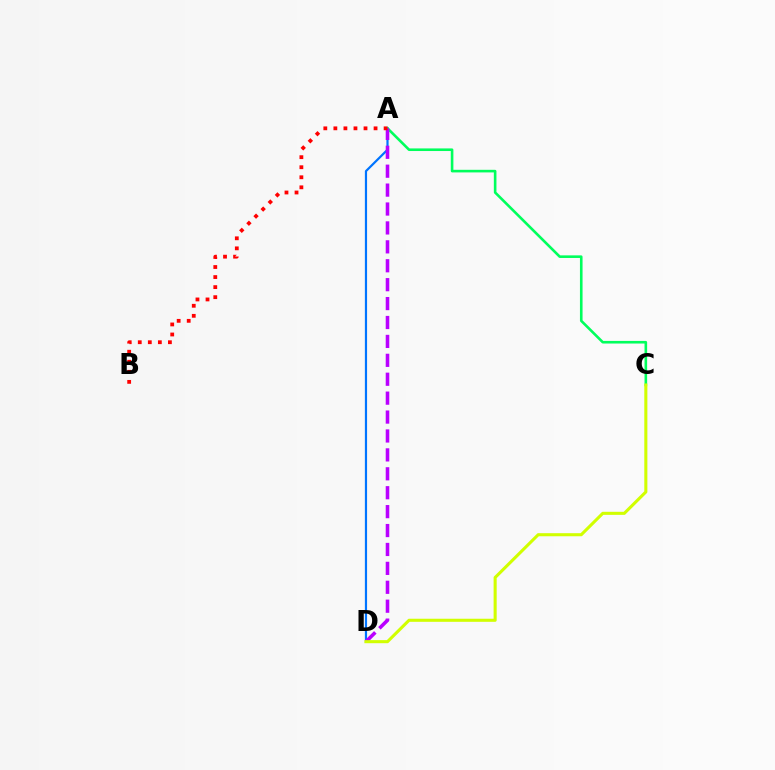{('A', 'D'): [{'color': '#0074ff', 'line_style': 'solid', 'thickness': 1.58}, {'color': '#b900ff', 'line_style': 'dashed', 'thickness': 2.57}], ('A', 'C'): [{'color': '#00ff5c', 'line_style': 'solid', 'thickness': 1.88}], ('A', 'B'): [{'color': '#ff0000', 'line_style': 'dotted', 'thickness': 2.73}], ('C', 'D'): [{'color': '#d1ff00', 'line_style': 'solid', 'thickness': 2.21}]}